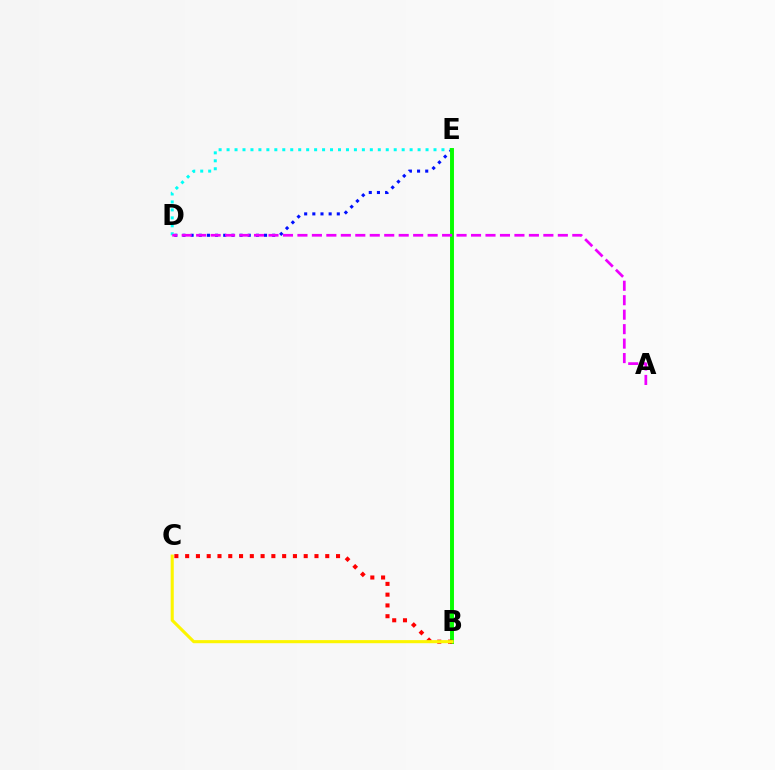{('D', 'E'): [{'color': '#00fff6', 'line_style': 'dotted', 'thickness': 2.16}, {'color': '#0010ff', 'line_style': 'dotted', 'thickness': 2.22}], ('B', 'E'): [{'color': '#08ff00', 'line_style': 'solid', 'thickness': 2.83}], ('B', 'C'): [{'color': '#ff0000', 'line_style': 'dotted', 'thickness': 2.93}, {'color': '#fcf500', 'line_style': 'solid', 'thickness': 2.22}], ('A', 'D'): [{'color': '#ee00ff', 'line_style': 'dashed', 'thickness': 1.97}]}